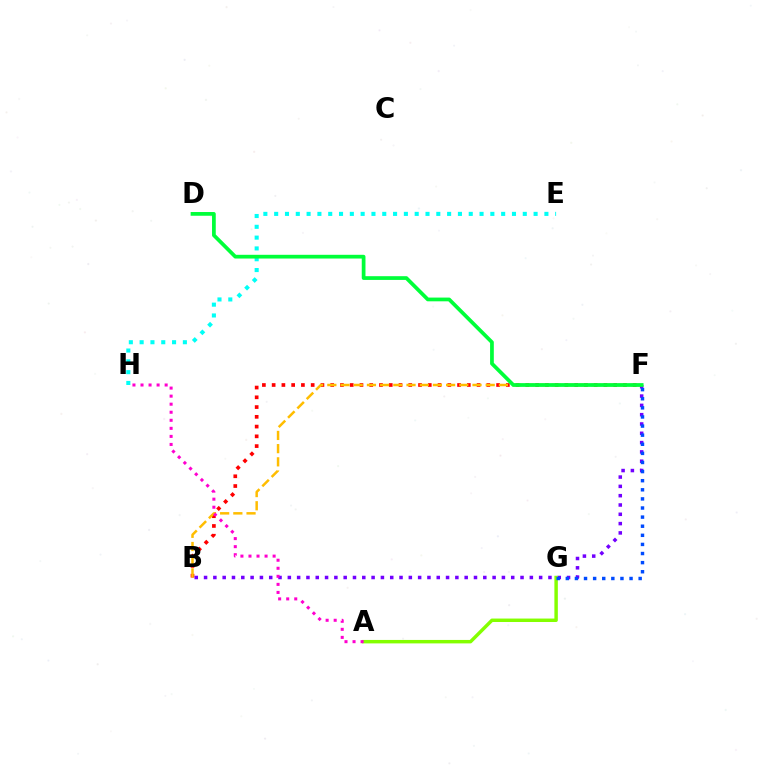{('B', 'F'): [{'color': '#ff0000', 'line_style': 'dotted', 'thickness': 2.65}, {'color': '#7200ff', 'line_style': 'dotted', 'thickness': 2.53}, {'color': '#ffbd00', 'line_style': 'dashed', 'thickness': 1.79}], ('A', 'G'): [{'color': '#84ff00', 'line_style': 'solid', 'thickness': 2.49}], ('F', 'G'): [{'color': '#004bff', 'line_style': 'dotted', 'thickness': 2.47}], ('A', 'H'): [{'color': '#ff00cf', 'line_style': 'dotted', 'thickness': 2.19}], ('E', 'H'): [{'color': '#00fff6', 'line_style': 'dotted', 'thickness': 2.94}], ('D', 'F'): [{'color': '#00ff39', 'line_style': 'solid', 'thickness': 2.69}]}